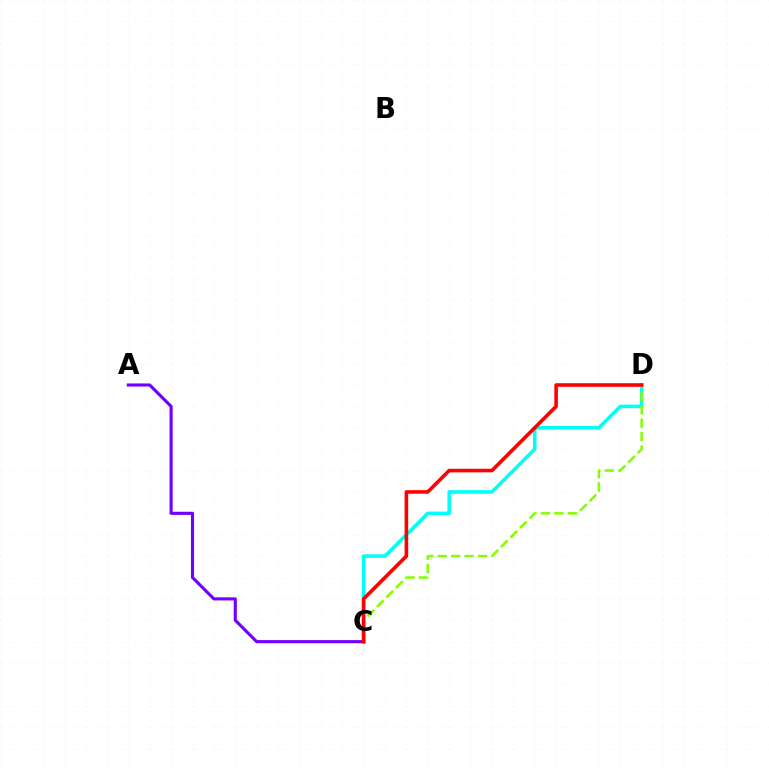{('C', 'D'): [{'color': '#00fff6', 'line_style': 'solid', 'thickness': 2.56}, {'color': '#84ff00', 'line_style': 'dashed', 'thickness': 1.83}, {'color': '#ff0000', 'line_style': 'solid', 'thickness': 2.58}], ('A', 'C'): [{'color': '#7200ff', 'line_style': 'solid', 'thickness': 2.24}]}